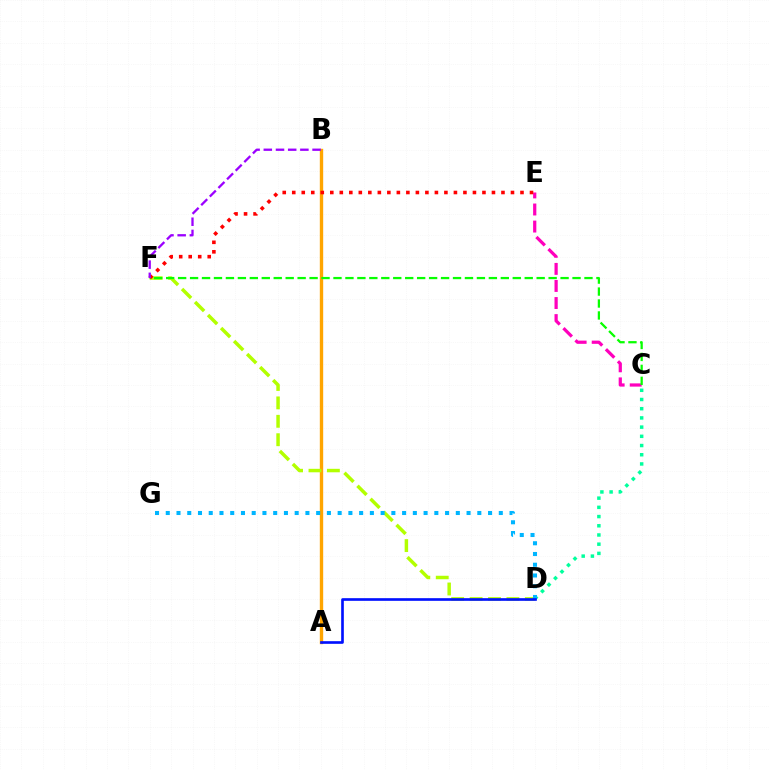{('A', 'B'): [{'color': '#ffa500', 'line_style': 'solid', 'thickness': 2.43}], ('C', 'E'): [{'color': '#ff00bd', 'line_style': 'dashed', 'thickness': 2.32}], ('D', 'F'): [{'color': '#b3ff00', 'line_style': 'dashed', 'thickness': 2.5}], ('E', 'F'): [{'color': '#ff0000', 'line_style': 'dotted', 'thickness': 2.58}], ('C', 'F'): [{'color': '#08ff00', 'line_style': 'dashed', 'thickness': 1.62}], ('C', 'D'): [{'color': '#00ff9d', 'line_style': 'dotted', 'thickness': 2.5}], ('D', 'G'): [{'color': '#00b5ff', 'line_style': 'dotted', 'thickness': 2.92}], ('A', 'D'): [{'color': '#0010ff', 'line_style': 'solid', 'thickness': 1.91}], ('B', 'F'): [{'color': '#9b00ff', 'line_style': 'dashed', 'thickness': 1.66}]}